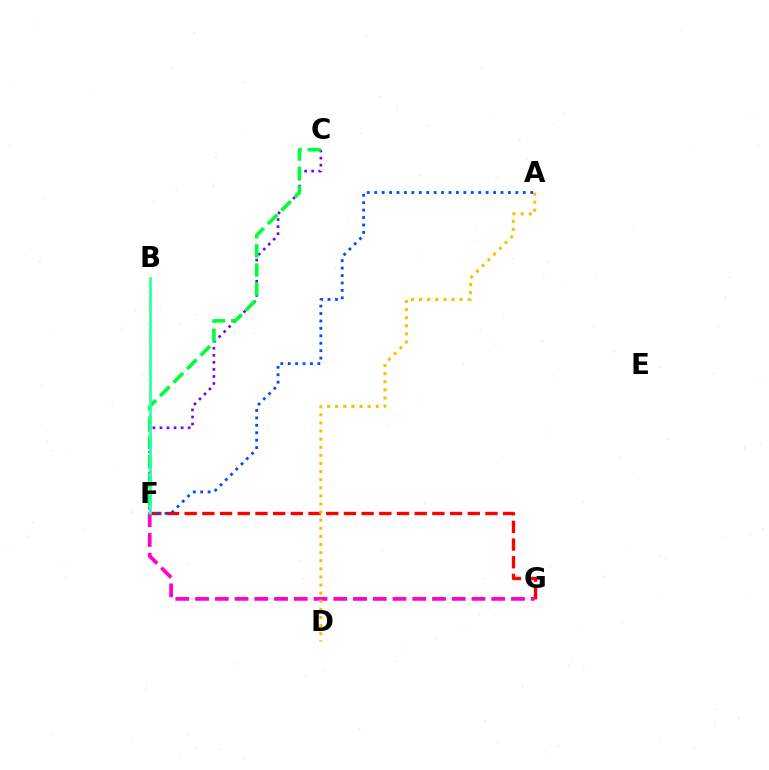{('F', 'G'): [{'color': '#ff0000', 'line_style': 'dashed', 'thickness': 2.4}, {'color': '#ff00cf', 'line_style': 'dashed', 'thickness': 2.68}], ('C', 'F'): [{'color': '#7200ff', 'line_style': 'dotted', 'thickness': 1.92}, {'color': '#00ff39', 'line_style': 'dashed', 'thickness': 2.59}], ('A', 'D'): [{'color': '#ffbd00', 'line_style': 'dotted', 'thickness': 2.2}], ('A', 'F'): [{'color': '#004bff', 'line_style': 'dotted', 'thickness': 2.02}], ('B', 'F'): [{'color': '#00fff6', 'line_style': 'solid', 'thickness': 1.85}, {'color': '#84ff00', 'line_style': 'dotted', 'thickness': 1.72}]}